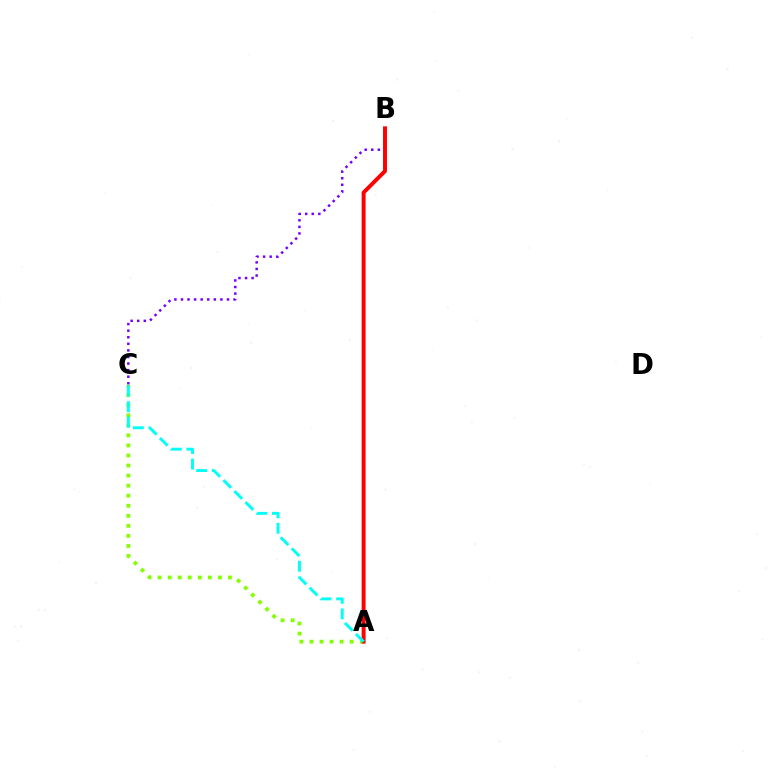{('B', 'C'): [{'color': '#7200ff', 'line_style': 'dotted', 'thickness': 1.79}], ('A', 'C'): [{'color': '#84ff00', 'line_style': 'dotted', 'thickness': 2.73}, {'color': '#00fff6', 'line_style': 'dashed', 'thickness': 2.12}], ('A', 'B'): [{'color': '#ff0000', 'line_style': 'solid', 'thickness': 2.84}]}